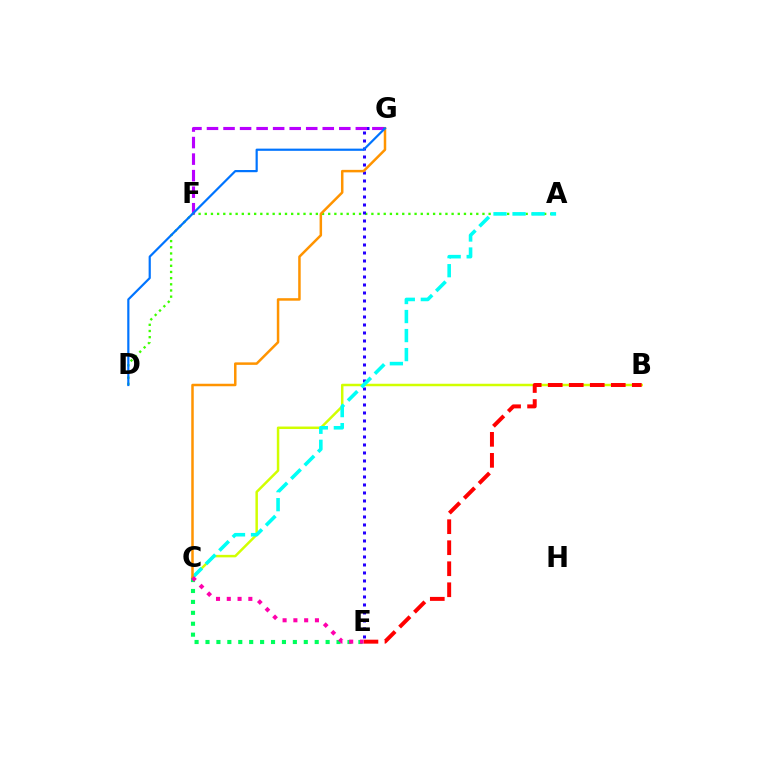{('A', 'D'): [{'color': '#3dff00', 'line_style': 'dotted', 'thickness': 1.68}], ('E', 'G'): [{'color': '#2500ff', 'line_style': 'dotted', 'thickness': 2.17}], ('B', 'C'): [{'color': '#d1ff00', 'line_style': 'solid', 'thickness': 1.79}], ('F', 'G'): [{'color': '#b900ff', 'line_style': 'dashed', 'thickness': 2.25}], ('B', 'E'): [{'color': '#ff0000', 'line_style': 'dashed', 'thickness': 2.86}], ('A', 'C'): [{'color': '#00fff6', 'line_style': 'dashed', 'thickness': 2.58}], ('C', 'G'): [{'color': '#ff9400', 'line_style': 'solid', 'thickness': 1.8}], ('C', 'E'): [{'color': '#00ff5c', 'line_style': 'dotted', 'thickness': 2.97}, {'color': '#ff00ac', 'line_style': 'dotted', 'thickness': 2.93}], ('D', 'G'): [{'color': '#0074ff', 'line_style': 'solid', 'thickness': 1.58}]}